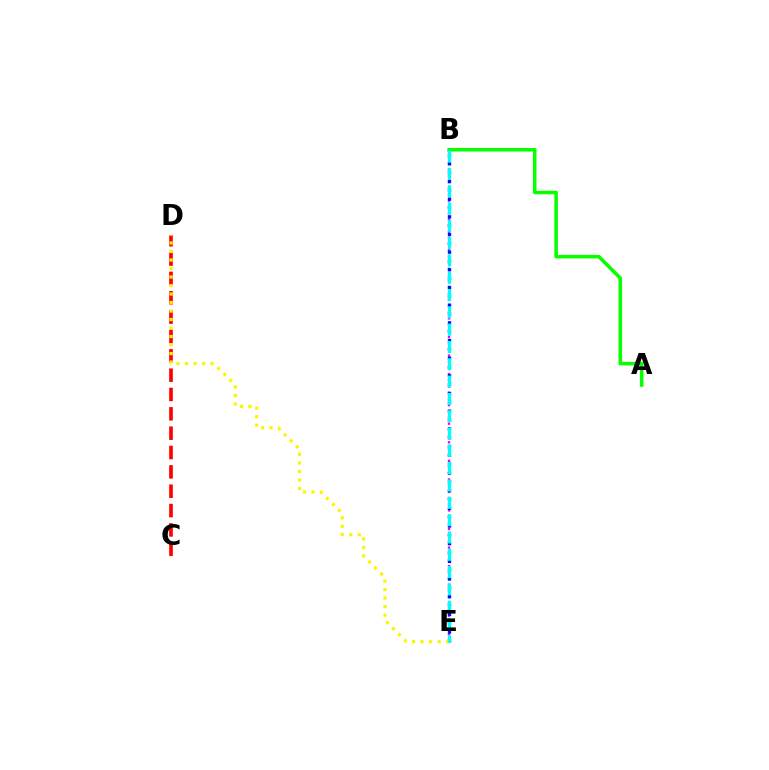{('C', 'D'): [{'color': '#ff0000', 'line_style': 'dashed', 'thickness': 2.63}], ('B', 'E'): [{'color': '#ee00ff', 'line_style': 'dotted', 'thickness': 1.68}, {'color': '#0010ff', 'line_style': 'dotted', 'thickness': 2.4}, {'color': '#00fff6', 'line_style': 'dashed', 'thickness': 2.35}], ('A', 'B'): [{'color': '#08ff00', 'line_style': 'solid', 'thickness': 2.54}], ('D', 'E'): [{'color': '#fcf500', 'line_style': 'dotted', 'thickness': 2.31}]}